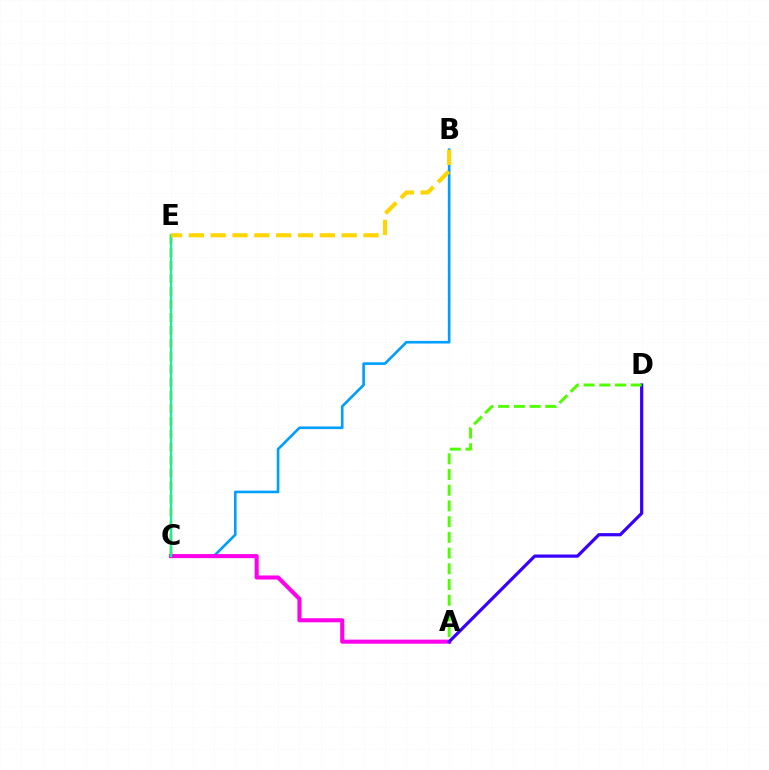{('C', 'E'): [{'color': '#ff0000', 'line_style': 'dashed', 'thickness': 1.76}, {'color': '#00ff86', 'line_style': 'solid', 'thickness': 1.59}], ('B', 'C'): [{'color': '#009eff', 'line_style': 'solid', 'thickness': 1.9}], ('A', 'C'): [{'color': '#ff00ed', 'line_style': 'solid', 'thickness': 2.92}], ('A', 'D'): [{'color': '#3700ff', 'line_style': 'solid', 'thickness': 2.3}, {'color': '#4fff00', 'line_style': 'dashed', 'thickness': 2.14}], ('B', 'E'): [{'color': '#ffd500', 'line_style': 'dashed', 'thickness': 2.97}]}